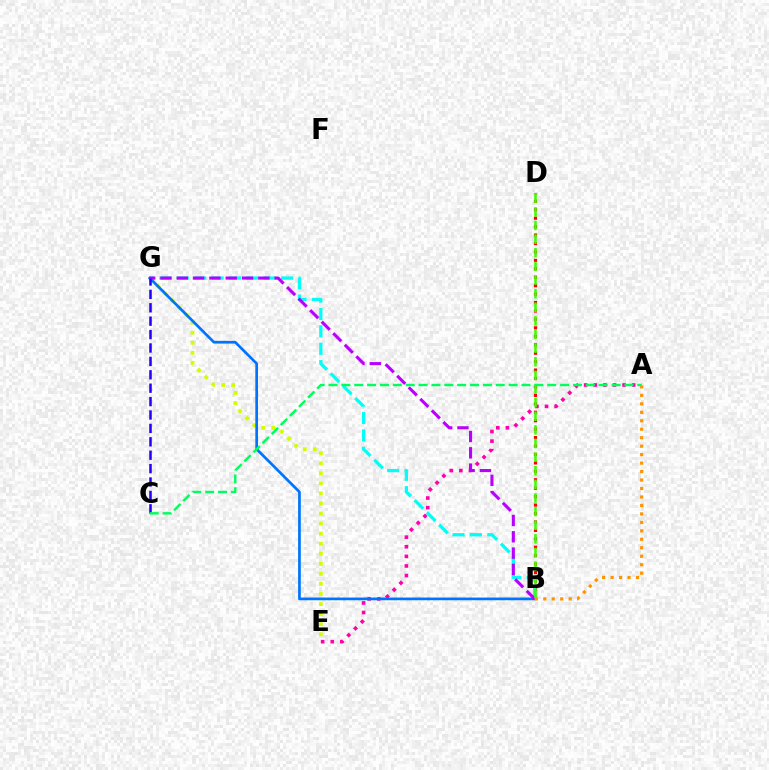{('B', 'D'): [{'color': '#ff0000', 'line_style': 'dotted', 'thickness': 2.29}, {'color': '#3dff00', 'line_style': 'dashed', 'thickness': 1.85}], ('E', 'G'): [{'color': '#d1ff00', 'line_style': 'dotted', 'thickness': 2.73}], ('A', 'E'): [{'color': '#ff00ac', 'line_style': 'dotted', 'thickness': 2.61}], ('B', 'G'): [{'color': '#00fff6', 'line_style': 'dashed', 'thickness': 2.36}, {'color': '#0074ff', 'line_style': 'solid', 'thickness': 1.95}, {'color': '#b900ff', 'line_style': 'dashed', 'thickness': 2.22}], ('C', 'G'): [{'color': '#2500ff', 'line_style': 'dashed', 'thickness': 1.82}], ('A', 'C'): [{'color': '#00ff5c', 'line_style': 'dashed', 'thickness': 1.75}], ('A', 'B'): [{'color': '#ff9400', 'line_style': 'dotted', 'thickness': 2.3}]}